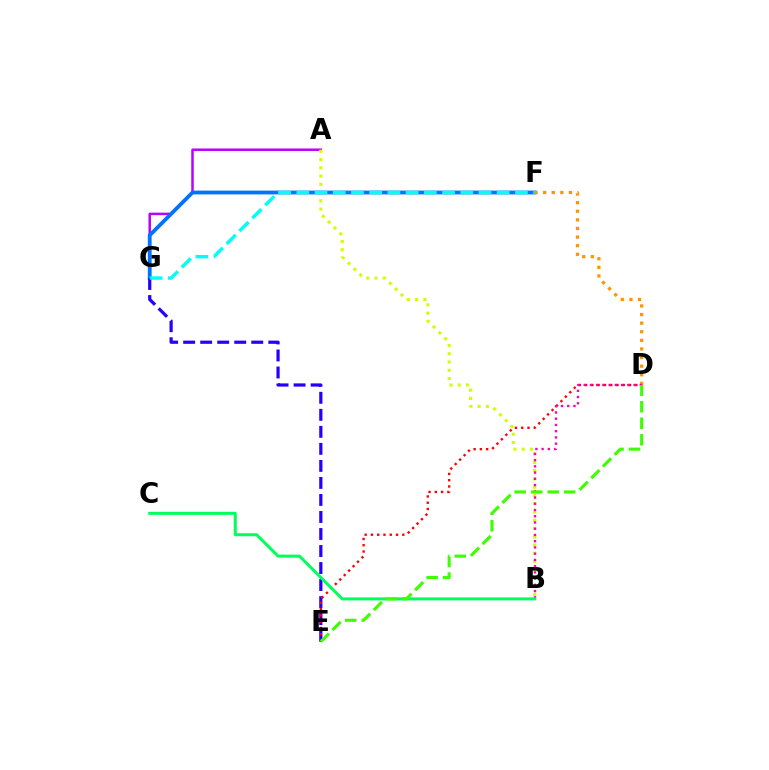{('A', 'G'): [{'color': '#b900ff', 'line_style': 'solid', 'thickness': 1.8}], ('A', 'B'): [{'color': '#d1ff00', 'line_style': 'dotted', 'thickness': 2.24}], ('F', 'G'): [{'color': '#0074ff', 'line_style': 'solid', 'thickness': 2.75}, {'color': '#00fff6', 'line_style': 'dashed', 'thickness': 2.47}], ('D', 'F'): [{'color': '#ff9400', 'line_style': 'dotted', 'thickness': 2.34}], ('E', 'G'): [{'color': '#2500ff', 'line_style': 'dashed', 'thickness': 2.31}], ('D', 'E'): [{'color': '#ff0000', 'line_style': 'dotted', 'thickness': 1.71}, {'color': '#3dff00', 'line_style': 'dashed', 'thickness': 2.24}], ('B', 'D'): [{'color': '#ff00ac', 'line_style': 'dotted', 'thickness': 1.69}], ('B', 'C'): [{'color': '#00ff5c', 'line_style': 'solid', 'thickness': 2.16}]}